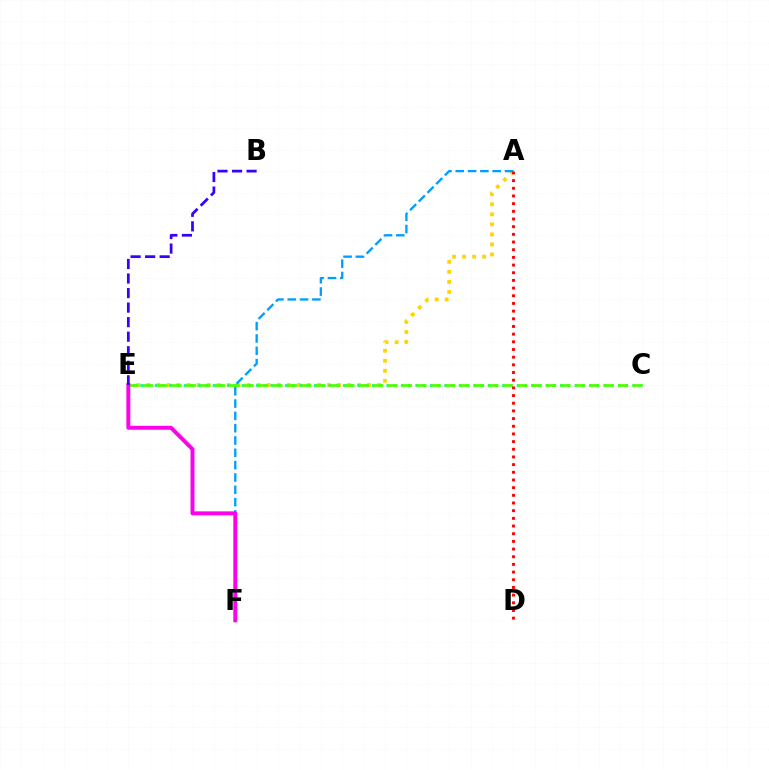{('A', 'E'): [{'color': '#ffd500', 'line_style': 'dotted', 'thickness': 2.73}], ('A', 'F'): [{'color': '#009eff', 'line_style': 'dashed', 'thickness': 1.67}], ('C', 'E'): [{'color': '#00ff86', 'line_style': 'dotted', 'thickness': 1.97}, {'color': '#4fff00', 'line_style': 'dashed', 'thickness': 1.96}], ('A', 'D'): [{'color': '#ff0000', 'line_style': 'dotted', 'thickness': 2.09}], ('E', 'F'): [{'color': '#ff00ed', 'line_style': 'solid', 'thickness': 2.84}], ('B', 'E'): [{'color': '#3700ff', 'line_style': 'dashed', 'thickness': 1.98}]}